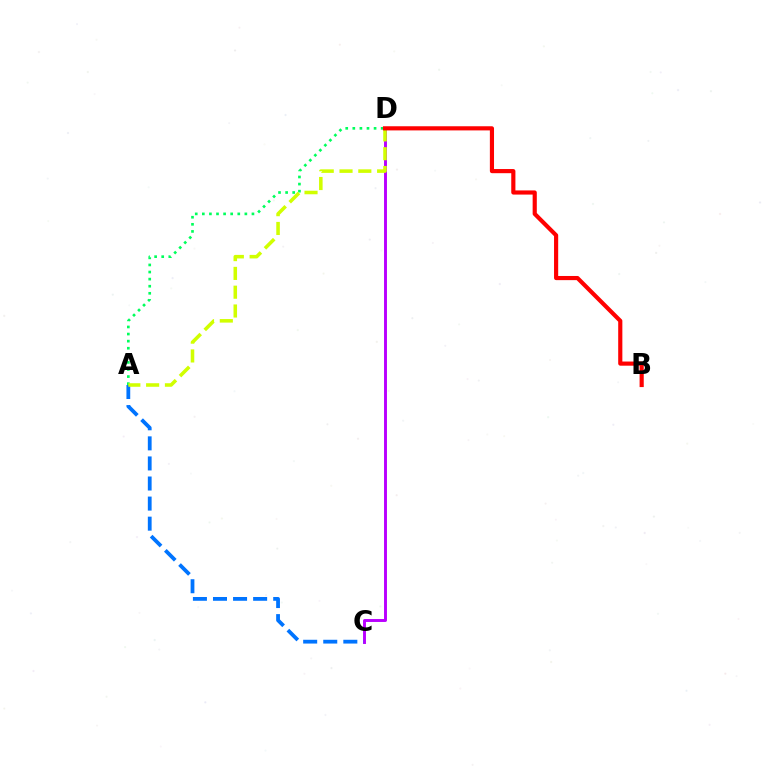{('A', 'D'): [{'color': '#00ff5c', 'line_style': 'dotted', 'thickness': 1.93}, {'color': '#d1ff00', 'line_style': 'dashed', 'thickness': 2.55}], ('C', 'D'): [{'color': '#b900ff', 'line_style': 'solid', 'thickness': 2.11}], ('A', 'C'): [{'color': '#0074ff', 'line_style': 'dashed', 'thickness': 2.73}], ('B', 'D'): [{'color': '#ff0000', 'line_style': 'solid', 'thickness': 2.99}]}